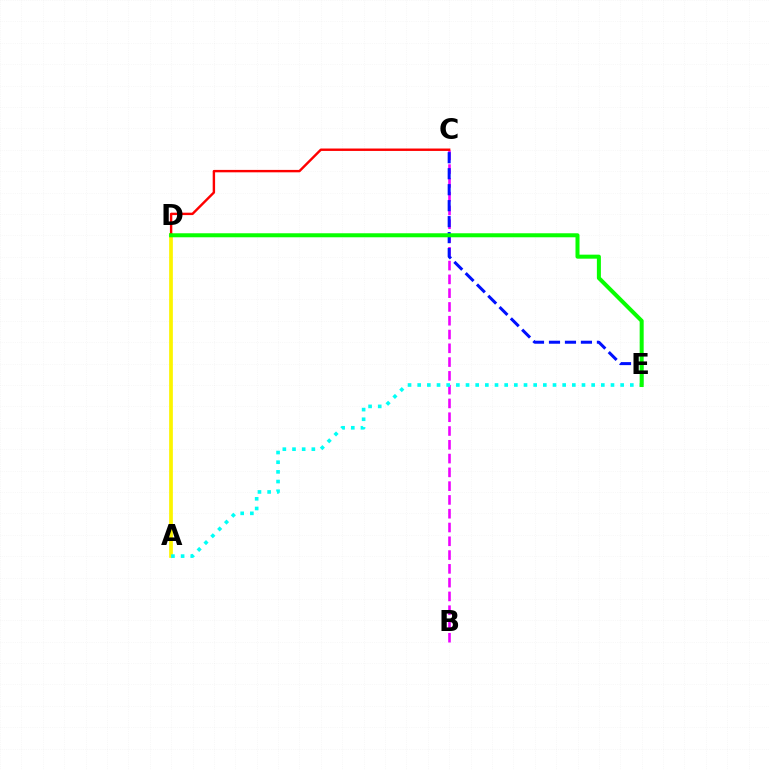{('B', 'C'): [{'color': '#ee00ff', 'line_style': 'dashed', 'thickness': 1.87}], ('C', 'E'): [{'color': '#0010ff', 'line_style': 'dashed', 'thickness': 2.17}], ('A', 'D'): [{'color': '#fcf500', 'line_style': 'solid', 'thickness': 2.68}], ('A', 'E'): [{'color': '#00fff6', 'line_style': 'dotted', 'thickness': 2.63}], ('C', 'D'): [{'color': '#ff0000', 'line_style': 'solid', 'thickness': 1.74}], ('D', 'E'): [{'color': '#08ff00', 'line_style': 'solid', 'thickness': 2.89}]}